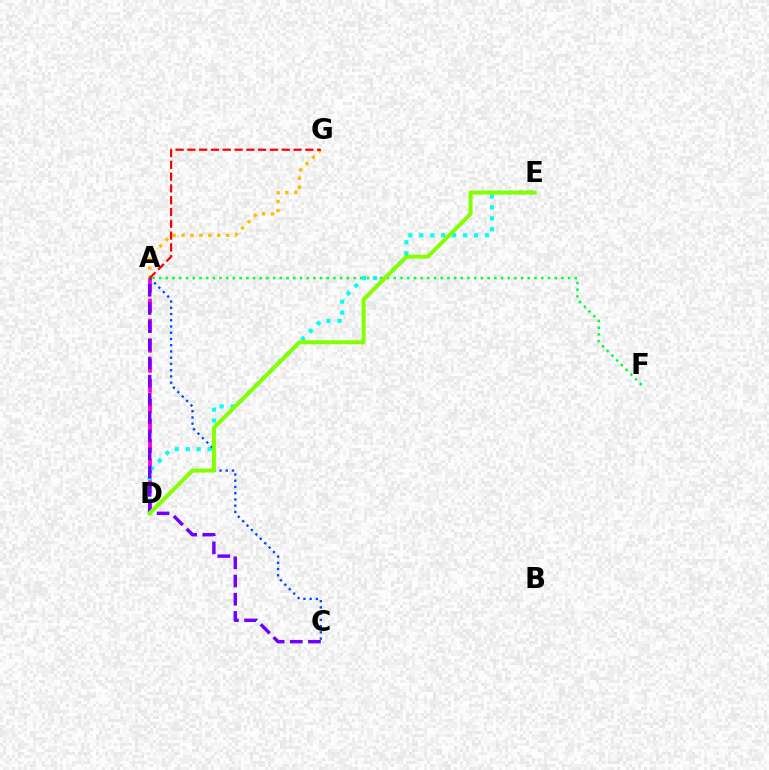{('A', 'F'): [{'color': '#00ff39', 'line_style': 'dotted', 'thickness': 1.82}], ('A', 'D'): [{'color': '#ff00cf', 'line_style': 'dashed', 'thickness': 2.72}], ('D', 'E'): [{'color': '#00fff6', 'line_style': 'dotted', 'thickness': 2.97}, {'color': '#84ff00', 'line_style': 'solid', 'thickness': 2.85}], ('A', 'C'): [{'color': '#004bff', 'line_style': 'dotted', 'thickness': 1.69}, {'color': '#7200ff', 'line_style': 'dashed', 'thickness': 2.47}], ('A', 'G'): [{'color': '#ffbd00', 'line_style': 'dotted', 'thickness': 2.43}, {'color': '#ff0000', 'line_style': 'dashed', 'thickness': 1.6}]}